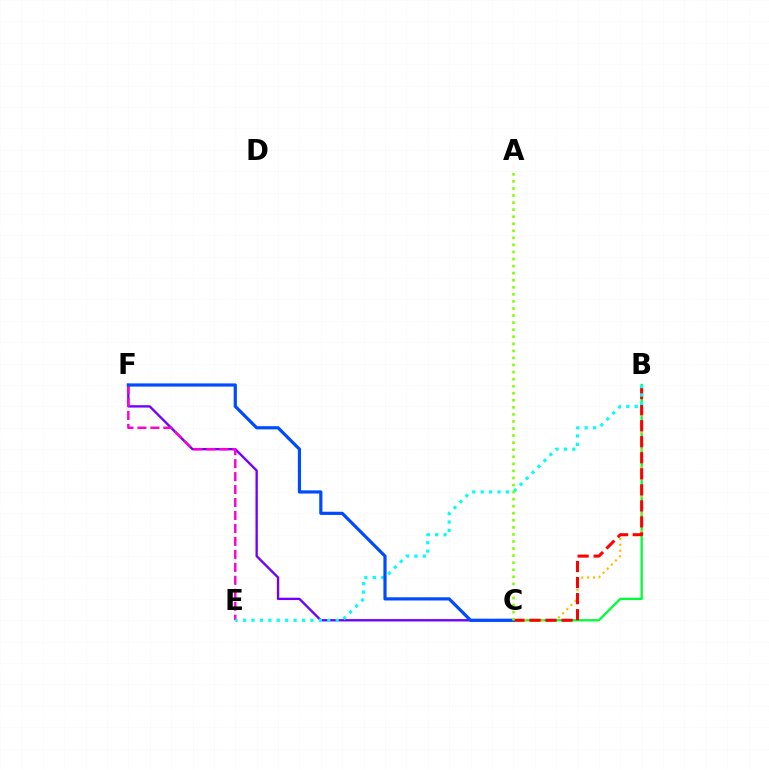{('B', 'C'): [{'color': '#00ff39', 'line_style': 'solid', 'thickness': 1.67}, {'color': '#ffbd00', 'line_style': 'dotted', 'thickness': 1.58}, {'color': '#ff0000', 'line_style': 'dashed', 'thickness': 2.18}], ('C', 'F'): [{'color': '#7200ff', 'line_style': 'solid', 'thickness': 1.7}, {'color': '#004bff', 'line_style': 'solid', 'thickness': 2.3}], ('E', 'F'): [{'color': '#ff00cf', 'line_style': 'dashed', 'thickness': 1.76}], ('B', 'E'): [{'color': '#00fff6', 'line_style': 'dotted', 'thickness': 2.29}], ('A', 'C'): [{'color': '#84ff00', 'line_style': 'dotted', 'thickness': 1.92}]}